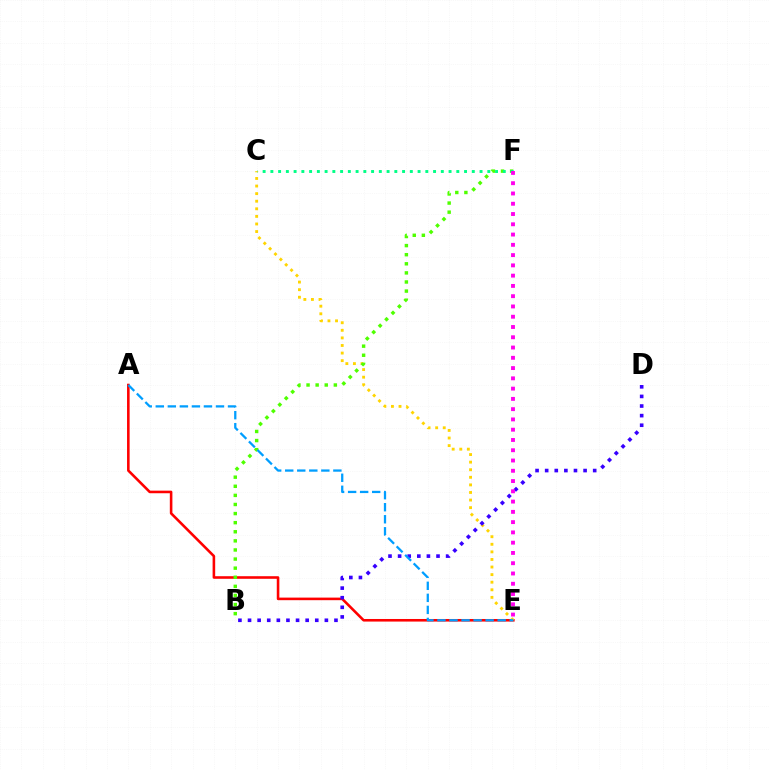{('A', 'E'): [{'color': '#ff0000', 'line_style': 'solid', 'thickness': 1.86}, {'color': '#009eff', 'line_style': 'dashed', 'thickness': 1.64}], ('C', 'E'): [{'color': '#ffd500', 'line_style': 'dotted', 'thickness': 2.06}], ('B', 'D'): [{'color': '#3700ff', 'line_style': 'dotted', 'thickness': 2.61}], ('B', 'F'): [{'color': '#4fff00', 'line_style': 'dotted', 'thickness': 2.47}], ('C', 'F'): [{'color': '#00ff86', 'line_style': 'dotted', 'thickness': 2.1}], ('E', 'F'): [{'color': '#ff00ed', 'line_style': 'dotted', 'thickness': 2.79}]}